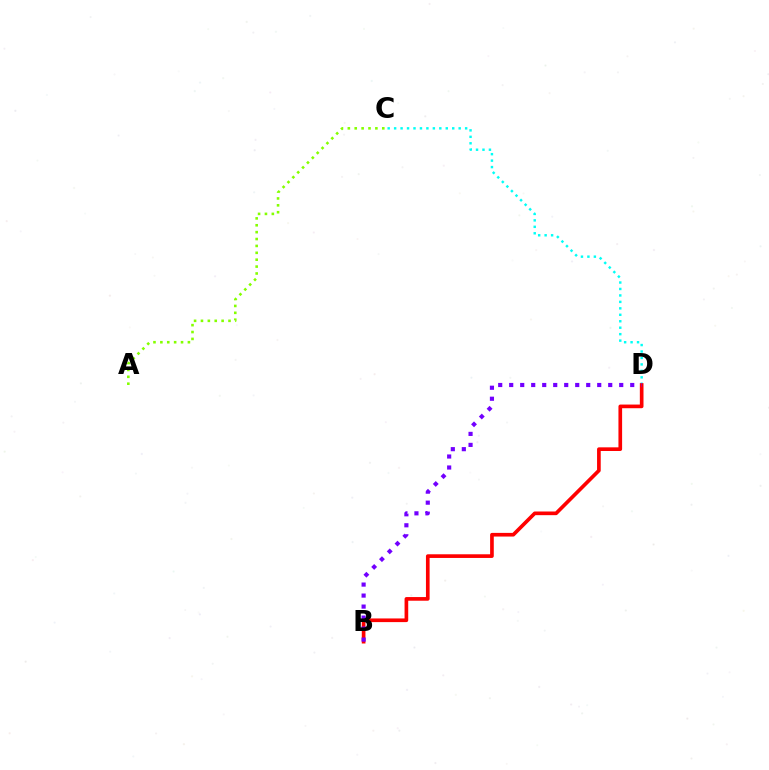{('A', 'C'): [{'color': '#84ff00', 'line_style': 'dotted', 'thickness': 1.87}], ('C', 'D'): [{'color': '#00fff6', 'line_style': 'dotted', 'thickness': 1.75}], ('B', 'D'): [{'color': '#ff0000', 'line_style': 'solid', 'thickness': 2.64}, {'color': '#7200ff', 'line_style': 'dotted', 'thickness': 2.99}]}